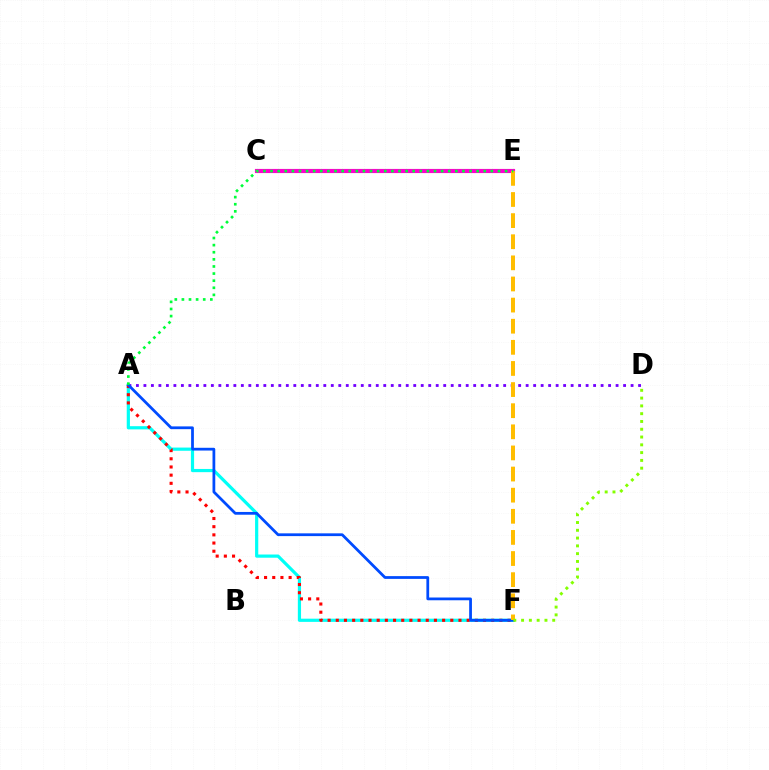{('A', 'F'): [{'color': '#00fff6', 'line_style': 'solid', 'thickness': 2.3}, {'color': '#ff0000', 'line_style': 'dotted', 'thickness': 2.22}, {'color': '#004bff', 'line_style': 'solid', 'thickness': 1.99}], ('A', 'D'): [{'color': '#7200ff', 'line_style': 'dotted', 'thickness': 2.04}], ('C', 'E'): [{'color': '#ff00cf', 'line_style': 'solid', 'thickness': 2.99}], ('E', 'F'): [{'color': '#ffbd00', 'line_style': 'dashed', 'thickness': 2.87}], ('D', 'F'): [{'color': '#84ff00', 'line_style': 'dotted', 'thickness': 2.12}], ('A', 'E'): [{'color': '#00ff39', 'line_style': 'dotted', 'thickness': 1.93}]}